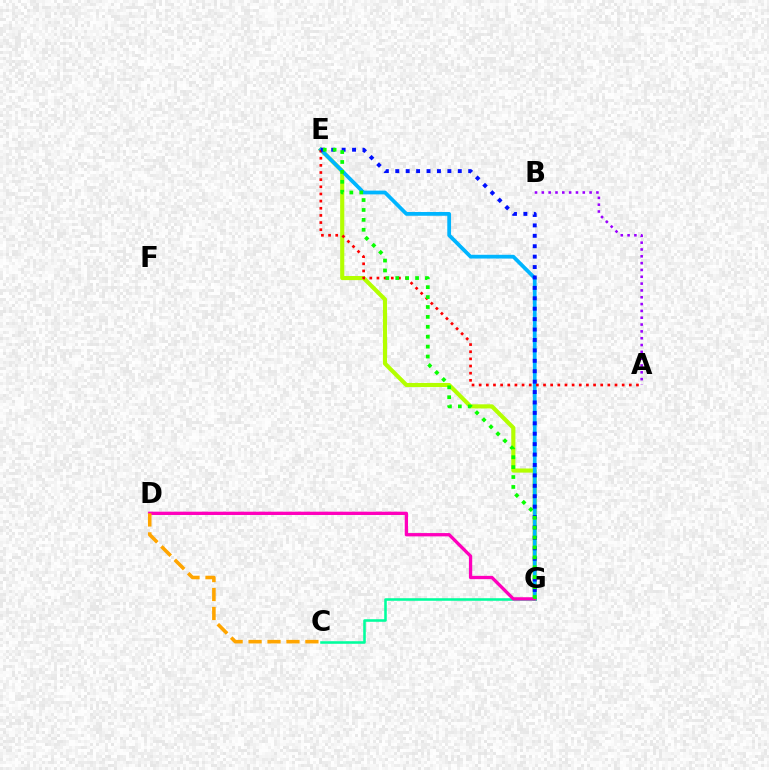{('E', 'G'): [{'color': '#b3ff00', 'line_style': 'solid', 'thickness': 2.97}, {'color': '#00b5ff', 'line_style': 'solid', 'thickness': 2.71}, {'color': '#0010ff', 'line_style': 'dotted', 'thickness': 2.83}, {'color': '#08ff00', 'line_style': 'dotted', 'thickness': 2.69}], ('A', 'E'): [{'color': '#ff0000', 'line_style': 'dotted', 'thickness': 1.94}], ('C', 'G'): [{'color': '#00ff9d', 'line_style': 'solid', 'thickness': 1.85}], ('A', 'B'): [{'color': '#9b00ff', 'line_style': 'dotted', 'thickness': 1.85}], ('D', 'G'): [{'color': '#ff00bd', 'line_style': 'solid', 'thickness': 2.38}], ('C', 'D'): [{'color': '#ffa500', 'line_style': 'dashed', 'thickness': 2.57}]}